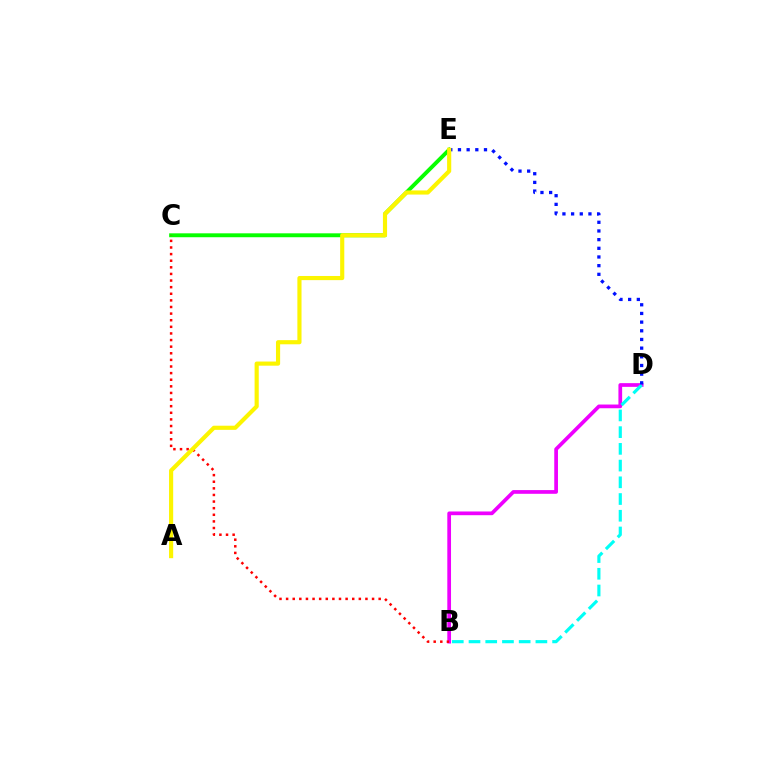{('B', 'D'): [{'color': '#ee00ff', 'line_style': 'solid', 'thickness': 2.67}, {'color': '#00fff6', 'line_style': 'dashed', 'thickness': 2.27}], ('C', 'E'): [{'color': '#08ff00', 'line_style': 'solid', 'thickness': 2.81}], ('D', 'E'): [{'color': '#0010ff', 'line_style': 'dotted', 'thickness': 2.36}], ('B', 'C'): [{'color': '#ff0000', 'line_style': 'dotted', 'thickness': 1.8}], ('A', 'E'): [{'color': '#fcf500', 'line_style': 'solid', 'thickness': 2.98}]}